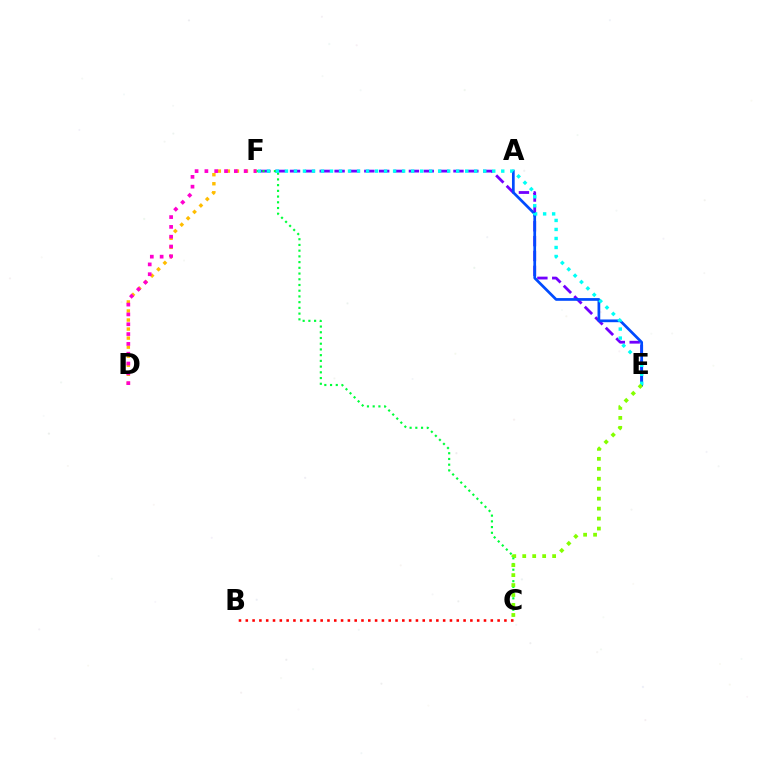{('D', 'F'): [{'color': '#ffbd00', 'line_style': 'dotted', 'thickness': 2.46}, {'color': '#ff00cf', 'line_style': 'dotted', 'thickness': 2.67}], ('E', 'F'): [{'color': '#7200ff', 'line_style': 'dashed', 'thickness': 2.02}, {'color': '#00fff6', 'line_style': 'dotted', 'thickness': 2.45}], ('A', 'E'): [{'color': '#004bff', 'line_style': 'solid', 'thickness': 1.96}], ('B', 'C'): [{'color': '#ff0000', 'line_style': 'dotted', 'thickness': 1.85}], ('C', 'F'): [{'color': '#00ff39', 'line_style': 'dotted', 'thickness': 1.55}], ('C', 'E'): [{'color': '#84ff00', 'line_style': 'dotted', 'thickness': 2.71}]}